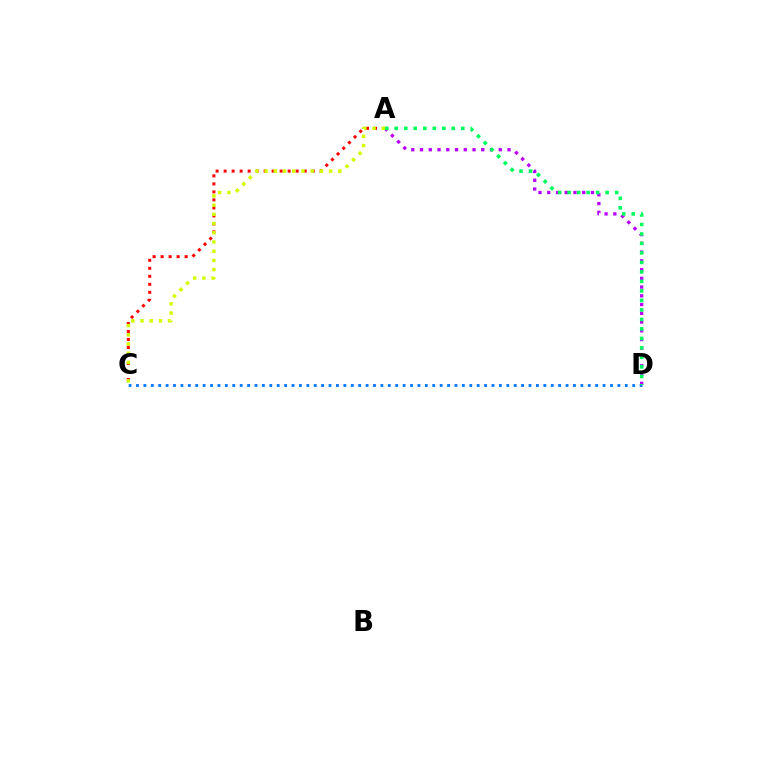{('A', 'C'): [{'color': '#ff0000', 'line_style': 'dotted', 'thickness': 2.17}, {'color': '#d1ff00', 'line_style': 'dotted', 'thickness': 2.5}], ('A', 'D'): [{'color': '#b900ff', 'line_style': 'dotted', 'thickness': 2.38}, {'color': '#00ff5c', 'line_style': 'dotted', 'thickness': 2.58}], ('C', 'D'): [{'color': '#0074ff', 'line_style': 'dotted', 'thickness': 2.01}]}